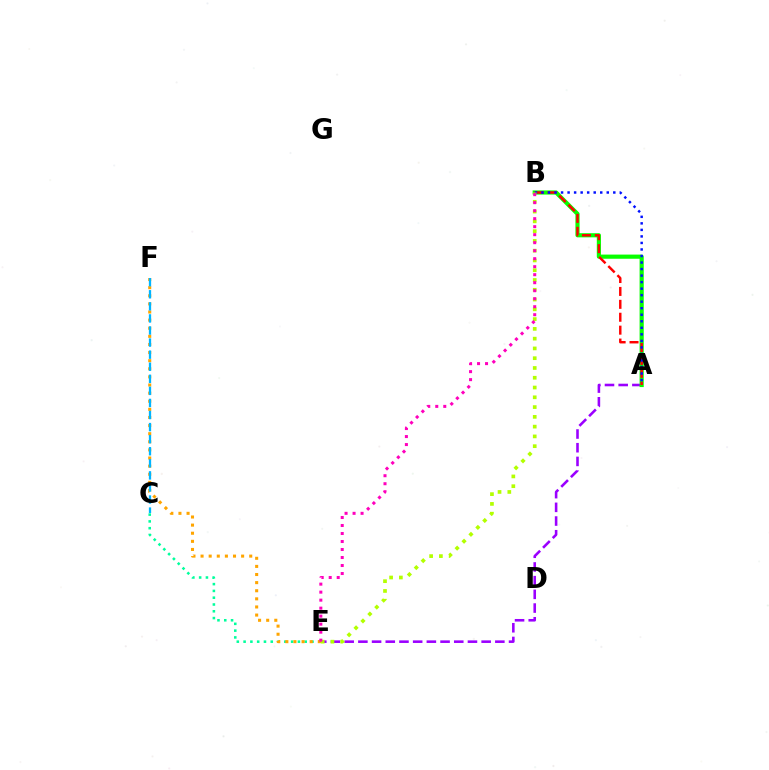{('C', 'E'): [{'color': '#00ff9d', 'line_style': 'dotted', 'thickness': 1.84}], ('A', 'E'): [{'color': '#9b00ff', 'line_style': 'dashed', 'thickness': 1.86}], ('A', 'B'): [{'color': '#08ff00', 'line_style': 'solid', 'thickness': 3.0}, {'color': '#ff0000', 'line_style': 'dashed', 'thickness': 1.75}, {'color': '#0010ff', 'line_style': 'dotted', 'thickness': 1.77}], ('E', 'F'): [{'color': '#ffa500', 'line_style': 'dotted', 'thickness': 2.2}], ('B', 'E'): [{'color': '#b3ff00', 'line_style': 'dotted', 'thickness': 2.66}, {'color': '#ff00bd', 'line_style': 'dotted', 'thickness': 2.17}], ('C', 'F'): [{'color': '#00b5ff', 'line_style': 'dashed', 'thickness': 1.64}]}